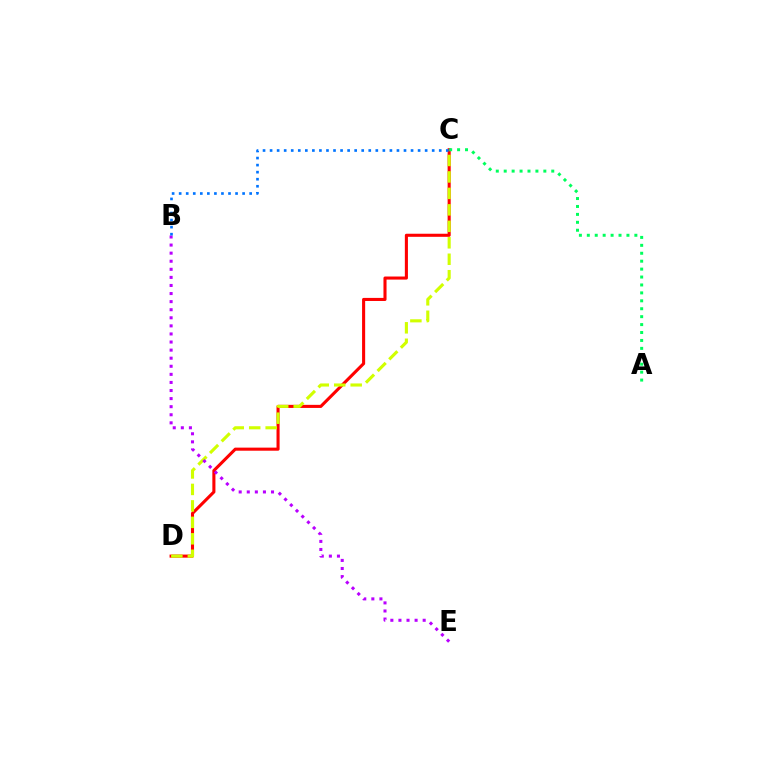{('C', 'D'): [{'color': '#ff0000', 'line_style': 'solid', 'thickness': 2.22}, {'color': '#d1ff00', 'line_style': 'dashed', 'thickness': 2.24}], ('B', 'E'): [{'color': '#b900ff', 'line_style': 'dotted', 'thickness': 2.2}], ('B', 'C'): [{'color': '#0074ff', 'line_style': 'dotted', 'thickness': 1.91}], ('A', 'C'): [{'color': '#00ff5c', 'line_style': 'dotted', 'thickness': 2.15}]}